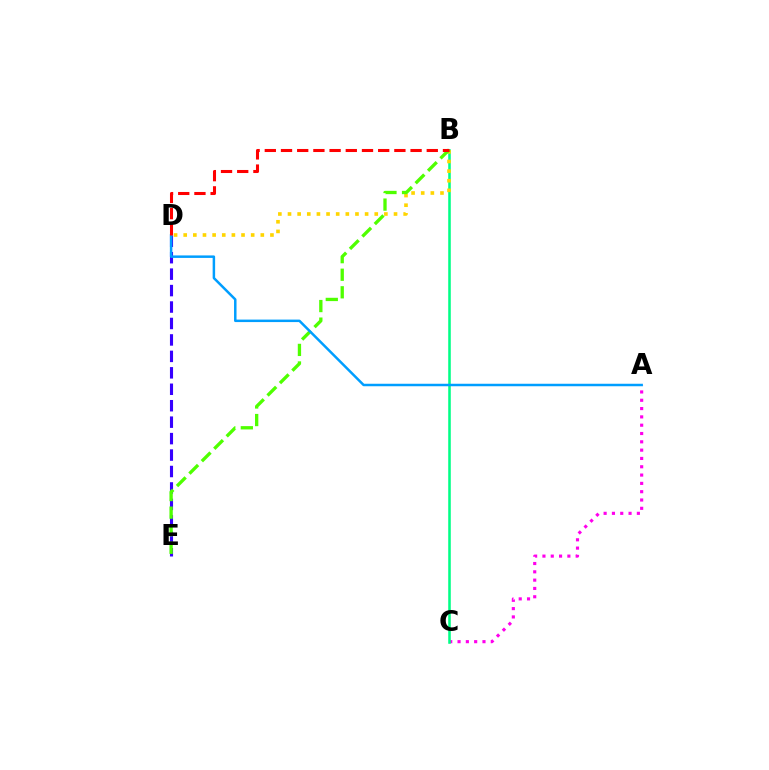{('A', 'C'): [{'color': '#ff00ed', 'line_style': 'dotted', 'thickness': 2.26}], ('B', 'C'): [{'color': '#00ff86', 'line_style': 'solid', 'thickness': 1.85}], ('B', 'D'): [{'color': '#ffd500', 'line_style': 'dotted', 'thickness': 2.62}, {'color': '#ff0000', 'line_style': 'dashed', 'thickness': 2.2}], ('D', 'E'): [{'color': '#3700ff', 'line_style': 'dashed', 'thickness': 2.23}], ('B', 'E'): [{'color': '#4fff00', 'line_style': 'dashed', 'thickness': 2.39}], ('A', 'D'): [{'color': '#009eff', 'line_style': 'solid', 'thickness': 1.79}]}